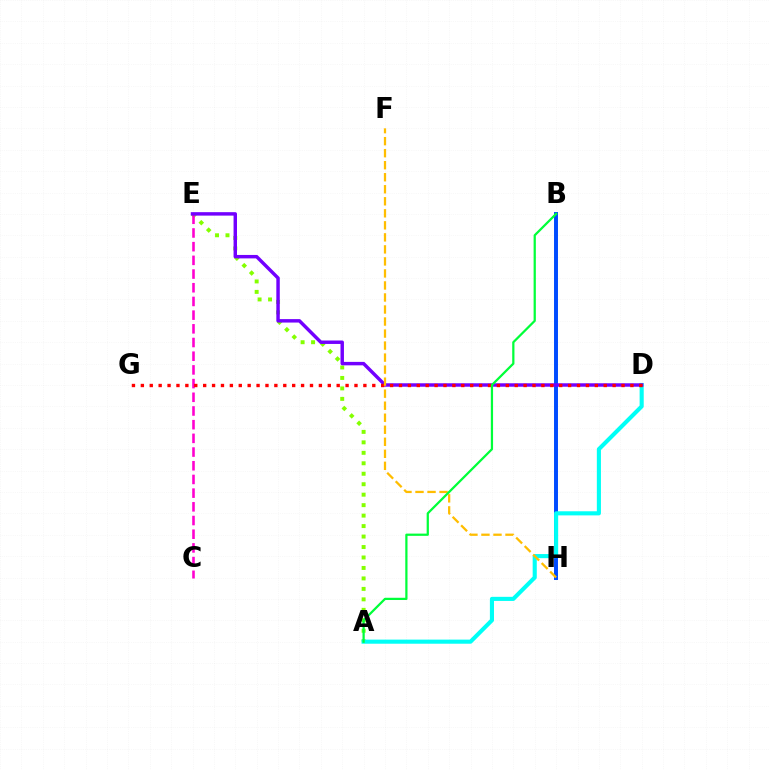{('B', 'H'): [{'color': '#004bff', 'line_style': 'solid', 'thickness': 2.84}], ('A', 'E'): [{'color': '#84ff00', 'line_style': 'dotted', 'thickness': 2.84}], ('A', 'D'): [{'color': '#00fff6', 'line_style': 'solid', 'thickness': 2.96}], ('C', 'E'): [{'color': '#ff00cf', 'line_style': 'dashed', 'thickness': 1.86}], ('D', 'E'): [{'color': '#7200ff', 'line_style': 'solid', 'thickness': 2.48}], ('D', 'G'): [{'color': '#ff0000', 'line_style': 'dotted', 'thickness': 2.42}], ('F', 'H'): [{'color': '#ffbd00', 'line_style': 'dashed', 'thickness': 1.63}], ('A', 'B'): [{'color': '#00ff39', 'line_style': 'solid', 'thickness': 1.61}]}